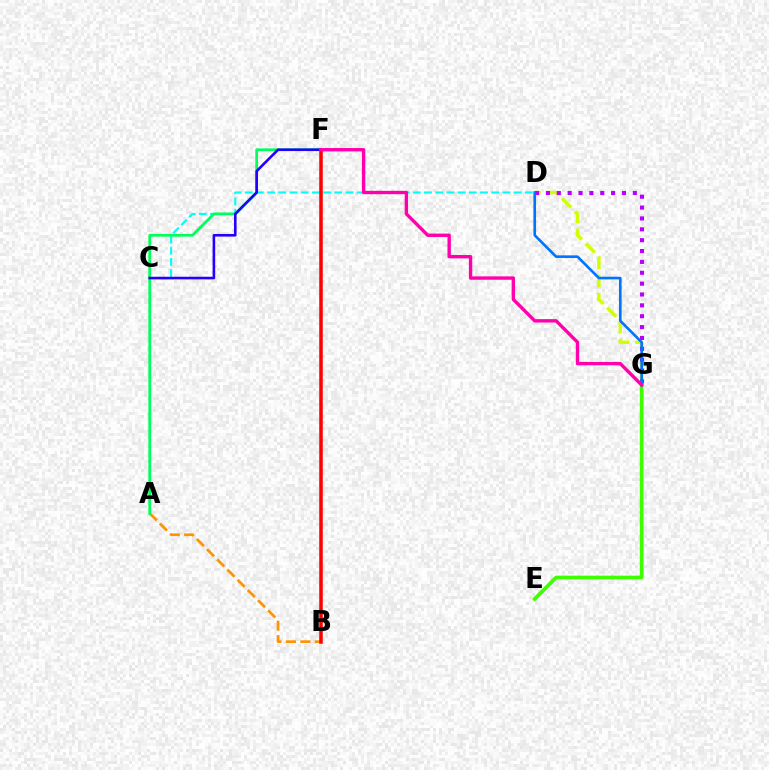{('A', 'B'): [{'color': '#ff9400', 'line_style': 'dashed', 'thickness': 1.96}], ('C', 'D'): [{'color': '#00fff6', 'line_style': 'dashed', 'thickness': 1.52}], ('E', 'G'): [{'color': '#3dff00', 'line_style': 'solid', 'thickness': 2.66}], ('A', 'F'): [{'color': '#00ff5c', 'line_style': 'solid', 'thickness': 1.97}], ('D', 'G'): [{'color': '#d1ff00', 'line_style': 'dashed', 'thickness': 2.48}, {'color': '#b900ff', 'line_style': 'dotted', 'thickness': 2.95}, {'color': '#0074ff', 'line_style': 'solid', 'thickness': 1.9}], ('B', 'F'): [{'color': '#ff0000', 'line_style': 'solid', 'thickness': 2.55}], ('C', 'F'): [{'color': '#2500ff', 'line_style': 'solid', 'thickness': 1.88}], ('F', 'G'): [{'color': '#ff00ac', 'line_style': 'solid', 'thickness': 2.43}]}